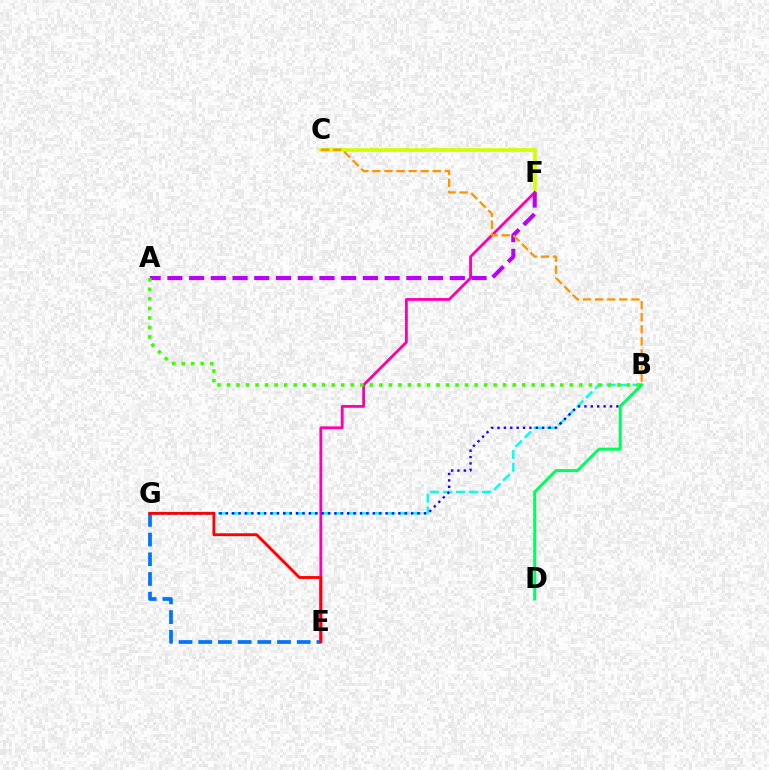{('B', 'G'): [{'color': '#00fff6', 'line_style': 'dashed', 'thickness': 1.76}, {'color': '#2500ff', 'line_style': 'dotted', 'thickness': 1.74}], ('C', 'F'): [{'color': '#d1ff00', 'line_style': 'solid', 'thickness': 2.67}], ('E', 'F'): [{'color': '#ff00ac', 'line_style': 'solid', 'thickness': 2.02}], ('A', 'F'): [{'color': '#b900ff', 'line_style': 'dashed', 'thickness': 2.95}], ('B', 'C'): [{'color': '#ff9400', 'line_style': 'dashed', 'thickness': 1.64}], ('E', 'G'): [{'color': '#0074ff', 'line_style': 'dashed', 'thickness': 2.68}, {'color': '#ff0000', 'line_style': 'solid', 'thickness': 2.06}], ('A', 'B'): [{'color': '#3dff00', 'line_style': 'dotted', 'thickness': 2.59}], ('B', 'D'): [{'color': '#00ff5c', 'line_style': 'solid', 'thickness': 2.15}]}